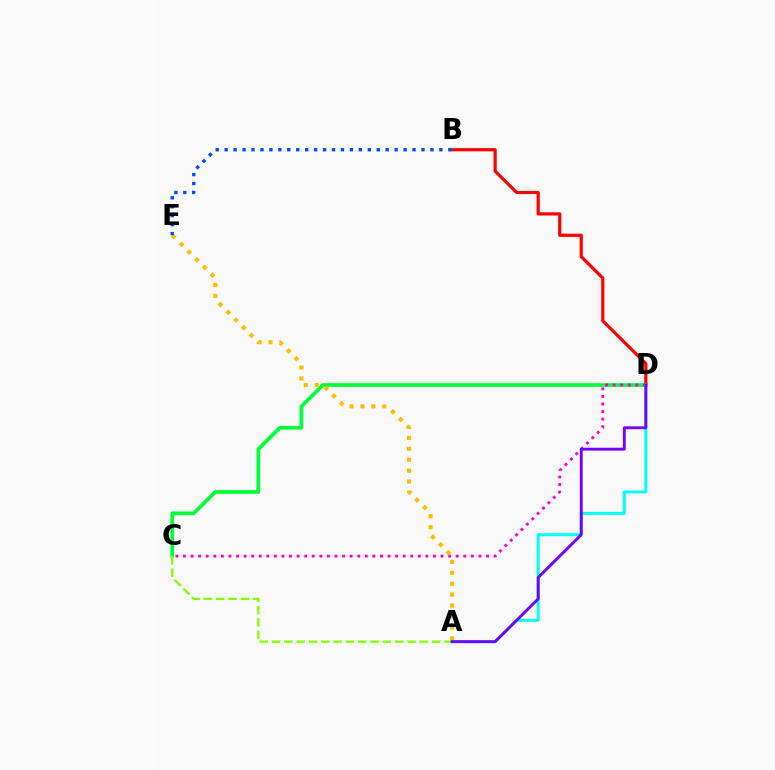{('C', 'D'): [{'color': '#00ff39', 'line_style': 'solid', 'thickness': 2.66}, {'color': '#ff00cf', 'line_style': 'dotted', 'thickness': 2.06}], ('B', 'D'): [{'color': '#ff0000', 'line_style': 'solid', 'thickness': 2.3}], ('A', 'D'): [{'color': '#00fff6', 'line_style': 'solid', 'thickness': 2.14}, {'color': '#7200ff', 'line_style': 'solid', 'thickness': 2.06}], ('A', 'E'): [{'color': '#ffbd00', 'line_style': 'dotted', 'thickness': 2.97}], ('B', 'E'): [{'color': '#004bff', 'line_style': 'dotted', 'thickness': 2.43}], ('A', 'C'): [{'color': '#84ff00', 'line_style': 'dashed', 'thickness': 1.67}]}